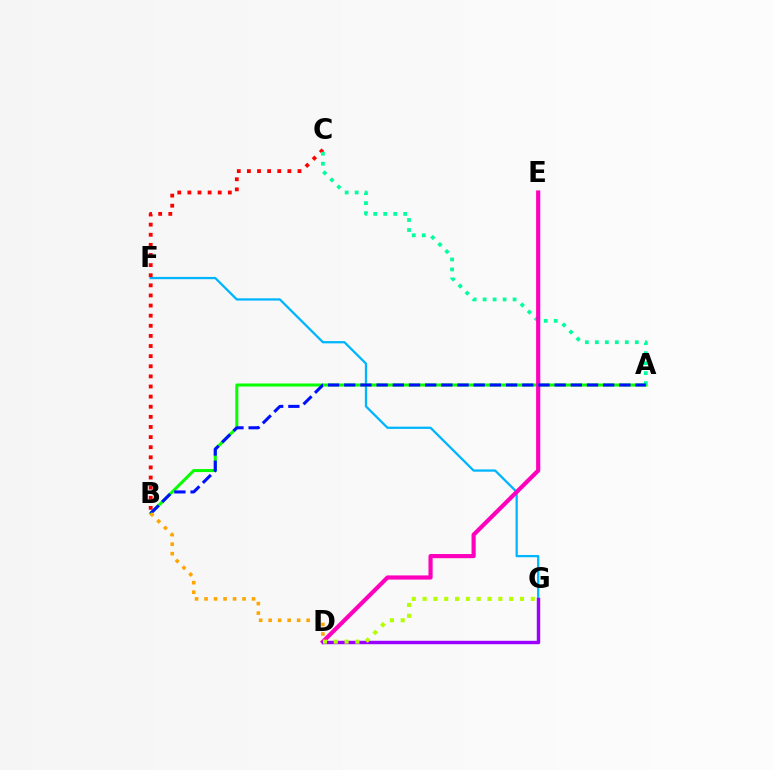{('F', 'G'): [{'color': '#00b5ff', 'line_style': 'solid', 'thickness': 1.63}], ('B', 'C'): [{'color': '#ff0000', 'line_style': 'dotted', 'thickness': 2.75}], ('A', 'B'): [{'color': '#08ff00', 'line_style': 'solid', 'thickness': 2.18}, {'color': '#0010ff', 'line_style': 'dashed', 'thickness': 2.2}], ('A', 'C'): [{'color': '#00ff9d', 'line_style': 'dotted', 'thickness': 2.71}], ('D', 'E'): [{'color': '#ff00bd', 'line_style': 'solid', 'thickness': 3.0}], ('D', 'G'): [{'color': '#9b00ff', 'line_style': 'solid', 'thickness': 2.47}, {'color': '#b3ff00', 'line_style': 'dotted', 'thickness': 2.94}], ('B', 'D'): [{'color': '#ffa500', 'line_style': 'dotted', 'thickness': 2.58}]}